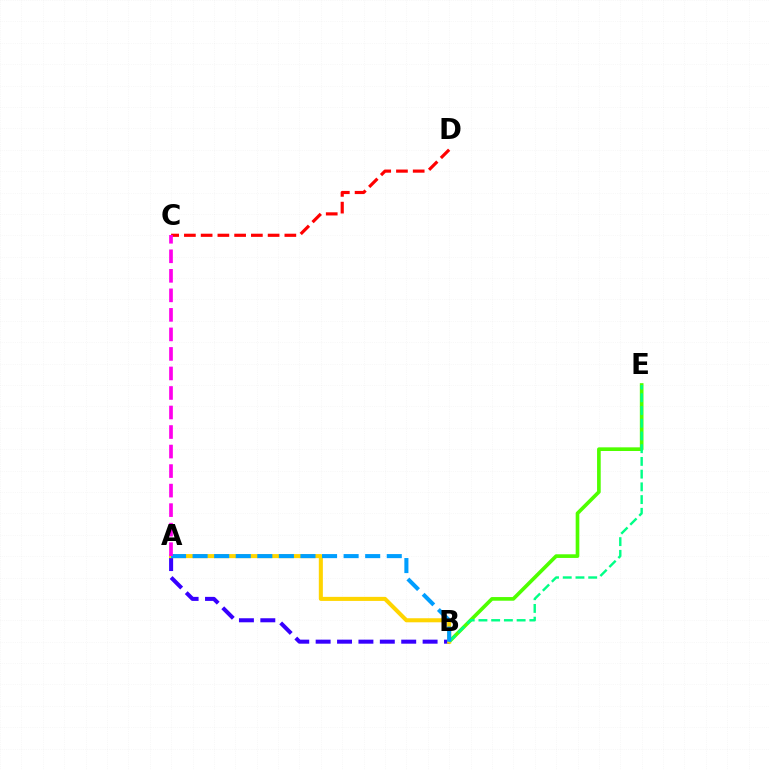{('C', 'D'): [{'color': '#ff0000', 'line_style': 'dashed', 'thickness': 2.27}], ('B', 'E'): [{'color': '#4fff00', 'line_style': 'solid', 'thickness': 2.63}, {'color': '#00ff86', 'line_style': 'dashed', 'thickness': 1.73}], ('A', 'B'): [{'color': '#3700ff', 'line_style': 'dashed', 'thickness': 2.91}, {'color': '#ffd500', 'line_style': 'solid', 'thickness': 2.92}, {'color': '#009eff', 'line_style': 'dashed', 'thickness': 2.93}], ('A', 'C'): [{'color': '#ff00ed', 'line_style': 'dashed', 'thickness': 2.65}]}